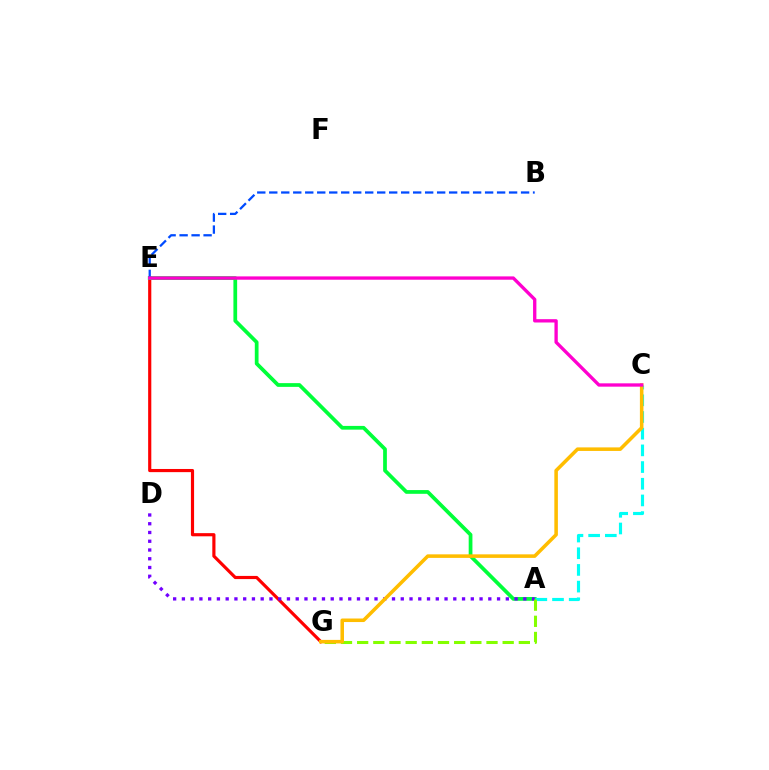{('E', 'G'): [{'color': '#ff0000', 'line_style': 'solid', 'thickness': 2.28}], ('A', 'E'): [{'color': '#00ff39', 'line_style': 'solid', 'thickness': 2.69}], ('A', 'C'): [{'color': '#00fff6', 'line_style': 'dashed', 'thickness': 2.27}], ('A', 'D'): [{'color': '#7200ff', 'line_style': 'dotted', 'thickness': 2.38}], ('A', 'G'): [{'color': '#84ff00', 'line_style': 'dashed', 'thickness': 2.2}], ('C', 'G'): [{'color': '#ffbd00', 'line_style': 'solid', 'thickness': 2.55}], ('B', 'E'): [{'color': '#004bff', 'line_style': 'dashed', 'thickness': 1.63}], ('C', 'E'): [{'color': '#ff00cf', 'line_style': 'solid', 'thickness': 2.39}]}